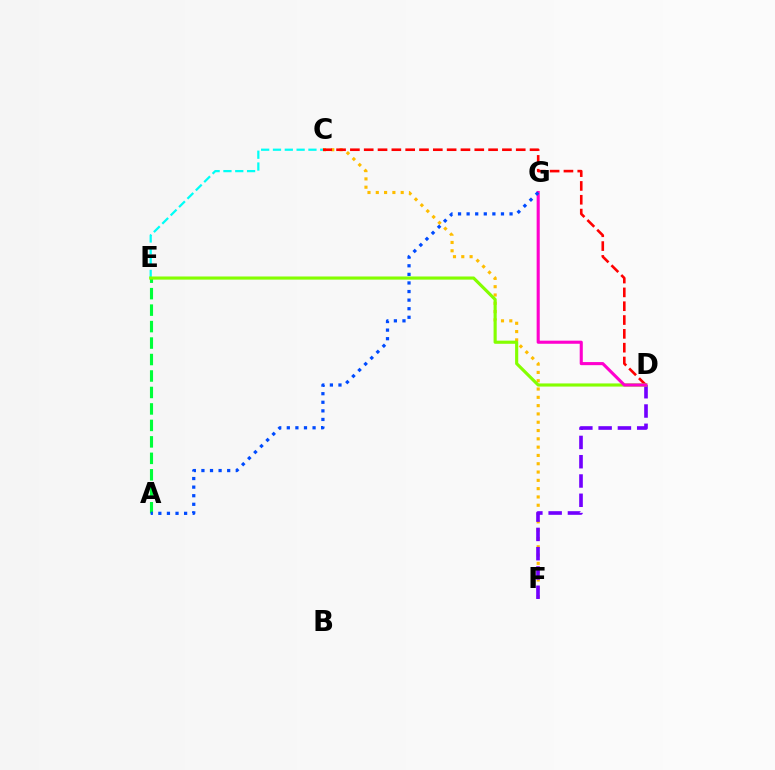{('C', 'F'): [{'color': '#ffbd00', 'line_style': 'dotted', 'thickness': 2.26}], ('C', 'D'): [{'color': '#ff0000', 'line_style': 'dashed', 'thickness': 1.88}], ('D', 'F'): [{'color': '#7200ff', 'line_style': 'dashed', 'thickness': 2.62}], ('C', 'E'): [{'color': '#00fff6', 'line_style': 'dashed', 'thickness': 1.61}], ('A', 'E'): [{'color': '#00ff39', 'line_style': 'dashed', 'thickness': 2.24}], ('D', 'E'): [{'color': '#84ff00', 'line_style': 'solid', 'thickness': 2.26}], ('D', 'G'): [{'color': '#ff00cf', 'line_style': 'solid', 'thickness': 2.23}], ('A', 'G'): [{'color': '#004bff', 'line_style': 'dotted', 'thickness': 2.33}]}